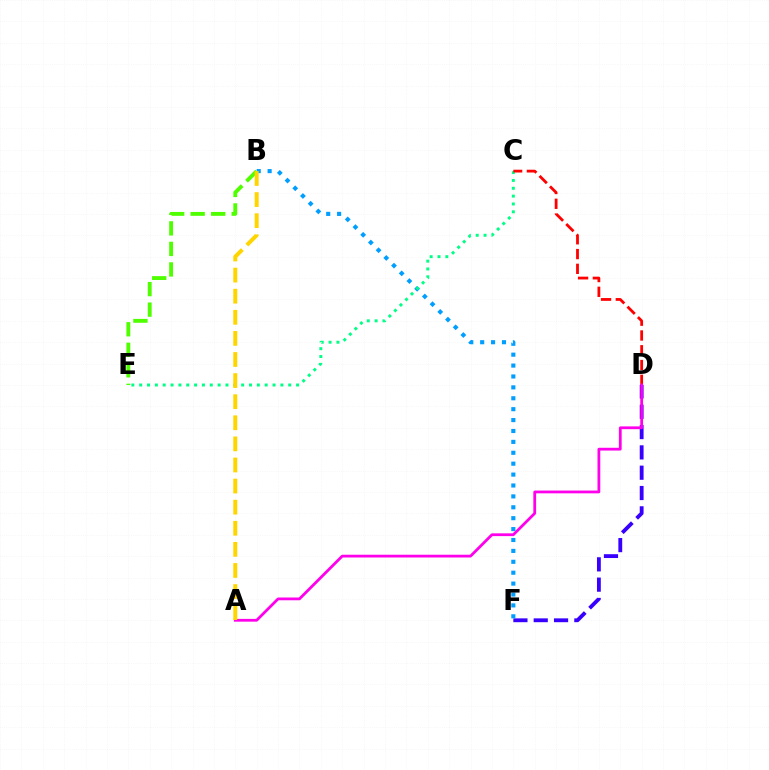{('D', 'F'): [{'color': '#3700ff', 'line_style': 'dashed', 'thickness': 2.76}], ('B', 'F'): [{'color': '#009eff', 'line_style': 'dotted', 'thickness': 2.96}], ('C', 'E'): [{'color': '#00ff86', 'line_style': 'dotted', 'thickness': 2.13}], ('B', 'E'): [{'color': '#4fff00', 'line_style': 'dashed', 'thickness': 2.79}], ('C', 'D'): [{'color': '#ff0000', 'line_style': 'dashed', 'thickness': 2.01}], ('A', 'D'): [{'color': '#ff00ed', 'line_style': 'solid', 'thickness': 2.0}], ('A', 'B'): [{'color': '#ffd500', 'line_style': 'dashed', 'thickness': 2.87}]}